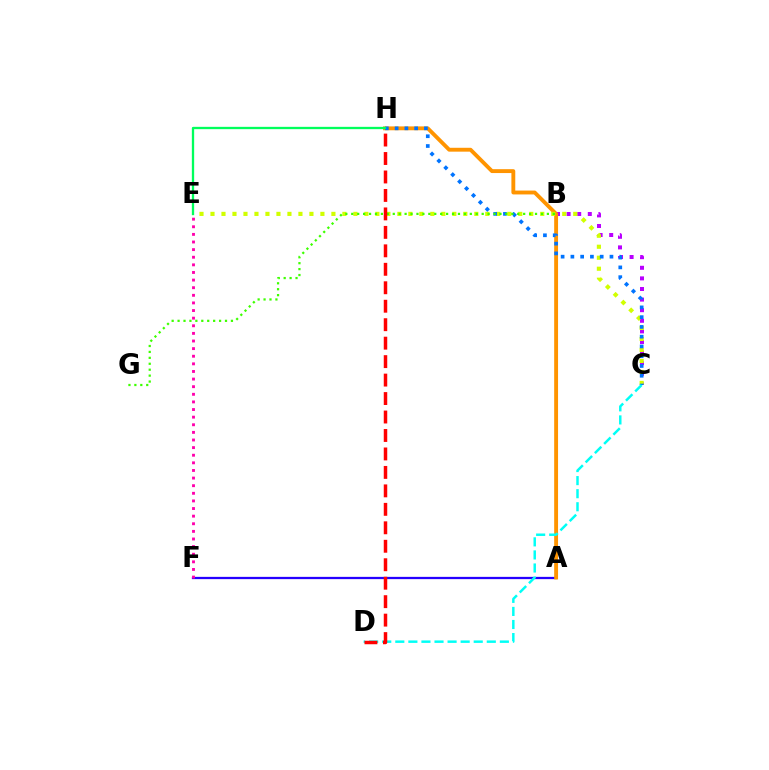{('B', 'C'): [{'color': '#b900ff', 'line_style': 'dotted', 'thickness': 2.88}], ('A', 'F'): [{'color': '#2500ff', 'line_style': 'solid', 'thickness': 1.63}], ('A', 'H'): [{'color': '#ff9400', 'line_style': 'solid', 'thickness': 2.79}], ('C', 'E'): [{'color': '#d1ff00', 'line_style': 'dotted', 'thickness': 2.99}], ('E', 'F'): [{'color': '#ff00ac', 'line_style': 'dotted', 'thickness': 2.07}], ('C', 'H'): [{'color': '#0074ff', 'line_style': 'dotted', 'thickness': 2.65}], ('C', 'D'): [{'color': '#00fff6', 'line_style': 'dashed', 'thickness': 1.78}], ('B', 'G'): [{'color': '#3dff00', 'line_style': 'dotted', 'thickness': 1.61}], ('D', 'H'): [{'color': '#ff0000', 'line_style': 'dashed', 'thickness': 2.51}], ('E', 'H'): [{'color': '#00ff5c', 'line_style': 'solid', 'thickness': 1.66}]}